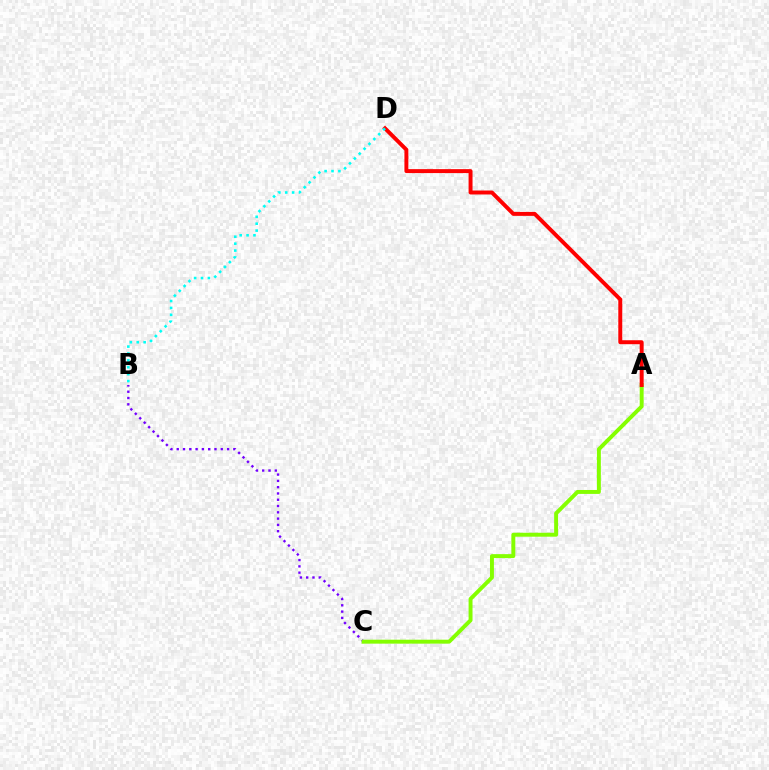{('B', 'C'): [{'color': '#7200ff', 'line_style': 'dotted', 'thickness': 1.71}], ('A', 'C'): [{'color': '#84ff00', 'line_style': 'solid', 'thickness': 2.83}], ('A', 'D'): [{'color': '#ff0000', 'line_style': 'solid', 'thickness': 2.85}], ('B', 'D'): [{'color': '#00fff6', 'line_style': 'dotted', 'thickness': 1.87}]}